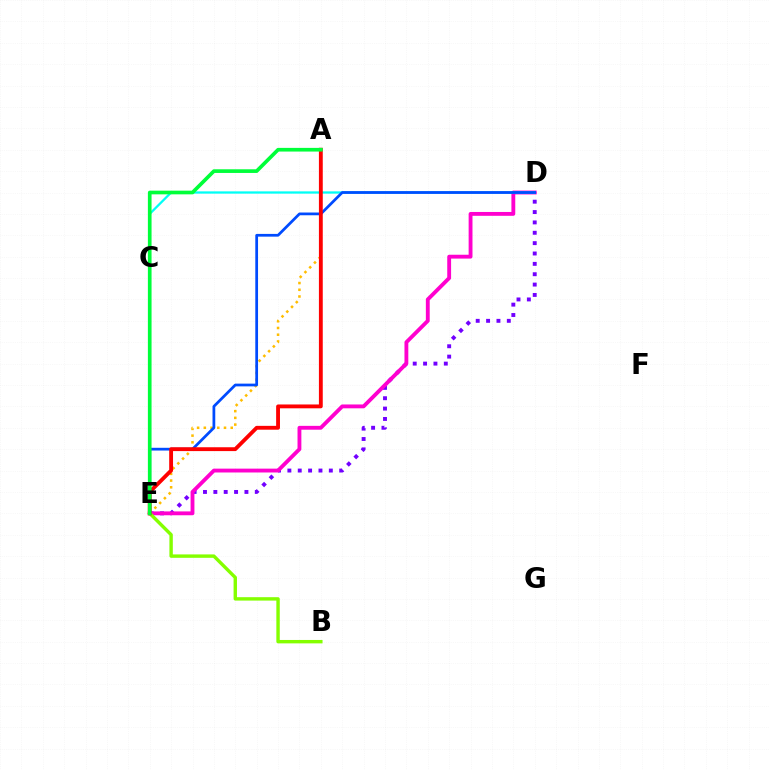{('A', 'E'): [{'color': '#ffbd00', 'line_style': 'dotted', 'thickness': 1.83}, {'color': '#ff0000', 'line_style': 'solid', 'thickness': 2.77}, {'color': '#00ff39', 'line_style': 'solid', 'thickness': 2.65}], ('D', 'E'): [{'color': '#7200ff', 'line_style': 'dotted', 'thickness': 2.82}, {'color': '#ff00cf', 'line_style': 'solid', 'thickness': 2.77}, {'color': '#004bff', 'line_style': 'solid', 'thickness': 1.98}], ('C', 'D'): [{'color': '#00fff6', 'line_style': 'solid', 'thickness': 1.64}], ('B', 'E'): [{'color': '#84ff00', 'line_style': 'solid', 'thickness': 2.45}]}